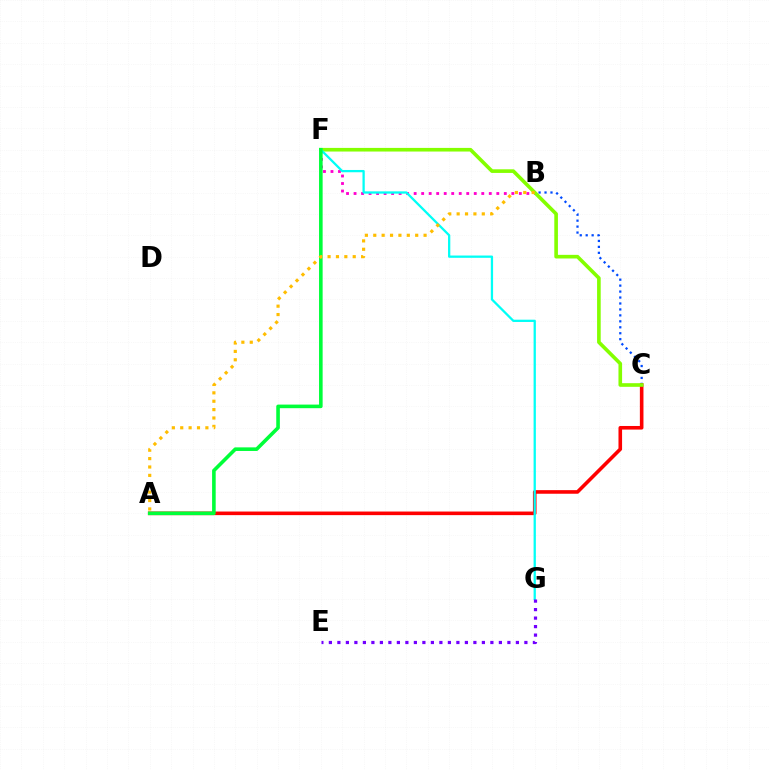{('B', 'C'): [{'color': '#004bff', 'line_style': 'dotted', 'thickness': 1.62}], ('A', 'C'): [{'color': '#ff0000', 'line_style': 'solid', 'thickness': 2.59}], ('B', 'F'): [{'color': '#ff00cf', 'line_style': 'dotted', 'thickness': 2.04}], ('C', 'F'): [{'color': '#84ff00', 'line_style': 'solid', 'thickness': 2.61}], ('F', 'G'): [{'color': '#00fff6', 'line_style': 'solid', 'thickness': 1.64}], ('A', 'F'): [{'color': '#00ff39', 'line_style': 'solid', 'thickness': 2.59}], ('A', 'B'): [{'color': '#ffbd00', 'line_style': 'dotted', 'thickness': 2.28}], ('E', 'G'): [{'color': '#7200ff', 'line_style': 'dotted', 'thickness': 2.31}]}